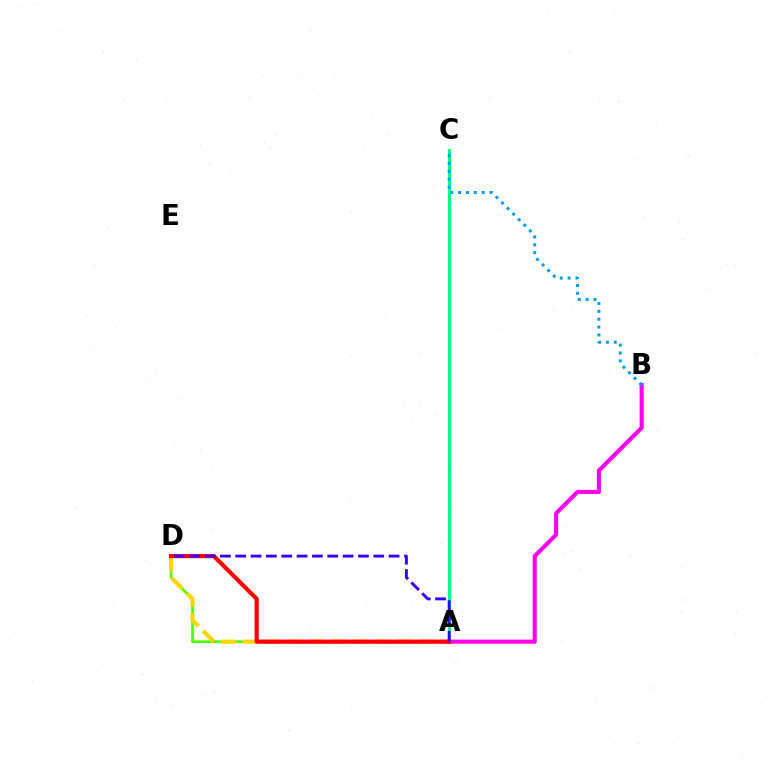{('A', 'D'): [{'color': '#4fff00', 'line_style': 'solid', 'thickness': 1.91}, {'color': '#ffd500', 'line_style': 'dashed', 'thickness': 2.99}, {'color': '#ff0000', 'line_style': 'solid', 'thickness': 3.0}, {'color': '#3700ff', 'line_style': 'dashed', 'thickness': 2.08}], ('A', 'C'): [{'color': '#00ff86', 'line_style': 'solid', 'thickness': 2.18}], ('A', 'B'): [{'color': '#ff00ed', 'line_style': 'solid', 'thickness': 2.95}], ('B', 'C'): [{'color': '#009eff', 'line_style': 'dotted', 'thickness': 2.14}]}